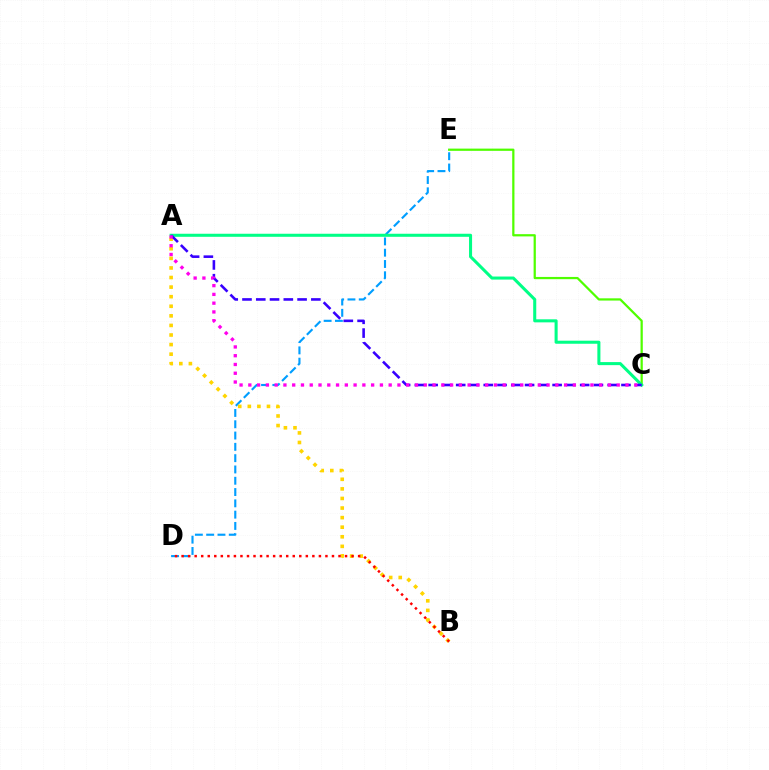{('D', 'E'): [{'color': '#009eff', 'line_style': 'dashed', 'thickness': 1.53}], ('A', 'B'): [{'color': '#ffd500', 'line_style': 'dotted', 'thickness': 2.6}], ('B', 'D'): [{'color': '#ff0000', 'line_style': 'dotted', 'thickness': 1.78}], ('C', 'E'): [{'color': '#4fff00', 'line_style': 'solid', 'thickness': 1.61}], ('A', 'C'): [{'color': '#00ff86', 'line_style': 'solid', 'thickness': 2.2}, {'color': '#3700ff', 'line_style': 'dashed', 'thickness': 1.87}, {'color': '#ff00ed', 'line_style': 'dotted', 'thickness': 2.38}]}